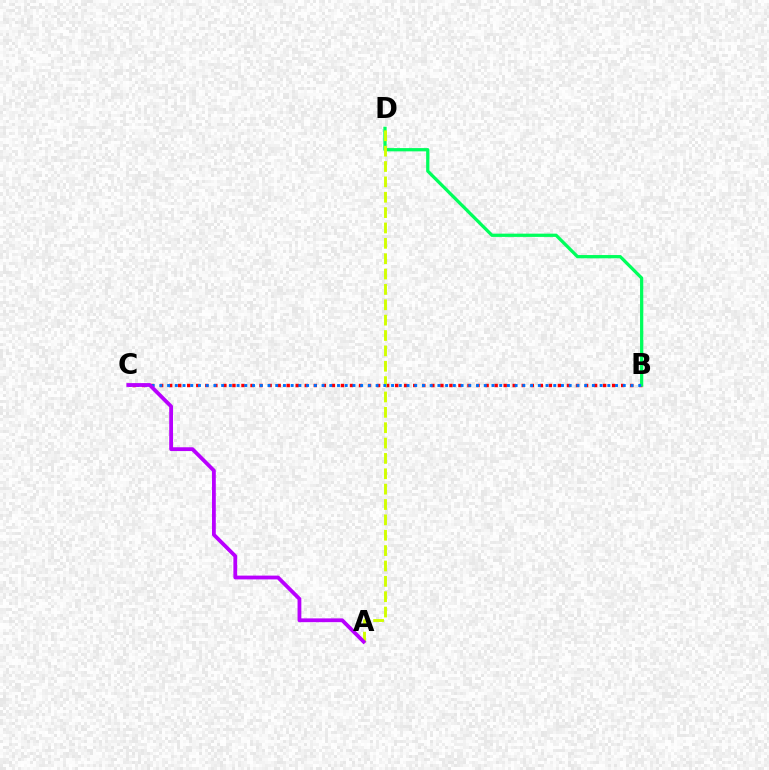{('B', 'C'): [{'color': '#ff0000', 'line_style': 'dotted', 'thickness': 2.46}, {'color': '#0074ff', 'line_style': 'dotted', 'thickness': 2.1}], ('B', 'D'): [{'color': '#00ff5c', 'line_style': 'solid', 'thickness': 2.35}], ('A', 'D'): [{'color': '#d1ff00', 'line_style': 'dashed', 'thickness': 2.09}], ('A', 'C'): [{'color': '#b900ff', 'line_style': 'solid', 'thickness': 2.73}]}